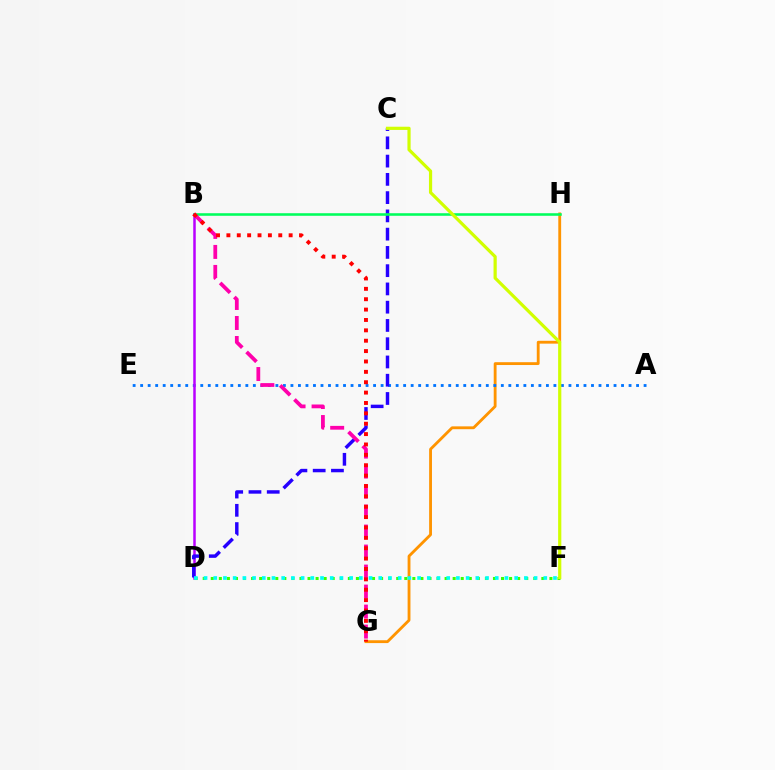{('G', 'H'): [{'color': '#ff9400', 'line_style': 'solid', 'thickness': 2.04}], ('A', 'E'): [{'color': '#0074ff', 'line_style': 'dotted', 'thickness': 2.04}], ('B', 'D'): [{'color': '#b900ff', 'line_style': 'solid', 'thickness': 1.81}], ('C', 'D'): [{'color': '#2500ff', 'line_style': 'dashed', 'thickness': 2.48}], ('D', 'F'): [{'color': '#3dff00', 'line_style': 'dotted', 'thickness': 2.19}, {'color': '#00fff6', 'line_style': 'dotted', 'thickness': 2.64}], ('B', 'H'): [{'color': '#00ff5c', 'line_style': 'solid', 'thickness': 1.85}], ('C', 'F'): [{'color': '#d1ff00', 'line_style': 'solid', 'thickness': 2.3}], ('B', 'G'): [{'color': '#ff00ac', 'line_style': 'dashed', 'thickness': 2.72}, {'color': '#ff0000', 'line_style': 'dotted', 'thickness': 2.82}]}